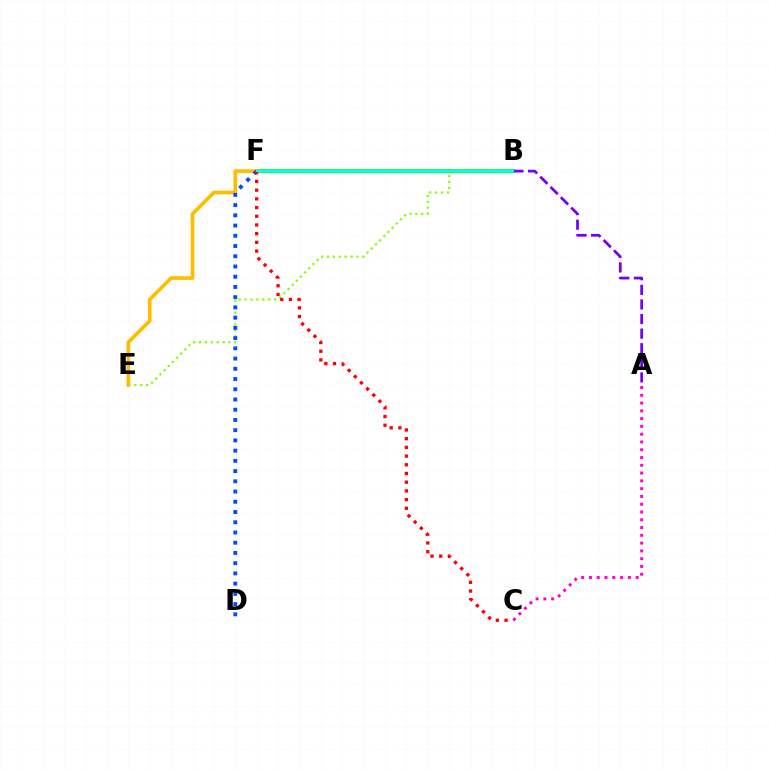{('B', 'E'): [{'color': '#84ff00', 'line_style': 'dotted', 'thickness': 1.6}], ('B', 'F'): [{'color': '#00ff39', 'line_style': 'solid', 'thickness': 2.74}, {'color': '#00fff6', 'line_style': 'solid', 'thickness': 1.59}], ('E', 'F'): [{'color': '#ffbd00', 'line_style': 'solid', 'thickness': 2.67}], ('D', 'F'): [{'color': '#004bff', 'line_style': 'dotted', 'thickness': 2.78}], ('A', 'B'): [{'color': '#7200ff', 'line_style': 'dashed', 'thickness': 1.98}], ('C', 'F'): [{'color': '#ff0000', 'line_style': 'dotted', 'thickness': 2.36}], ('A', 'C'): [{'color': '#ff00cf', 'line_style': 'dotted', 'thickness': 2.11}]}